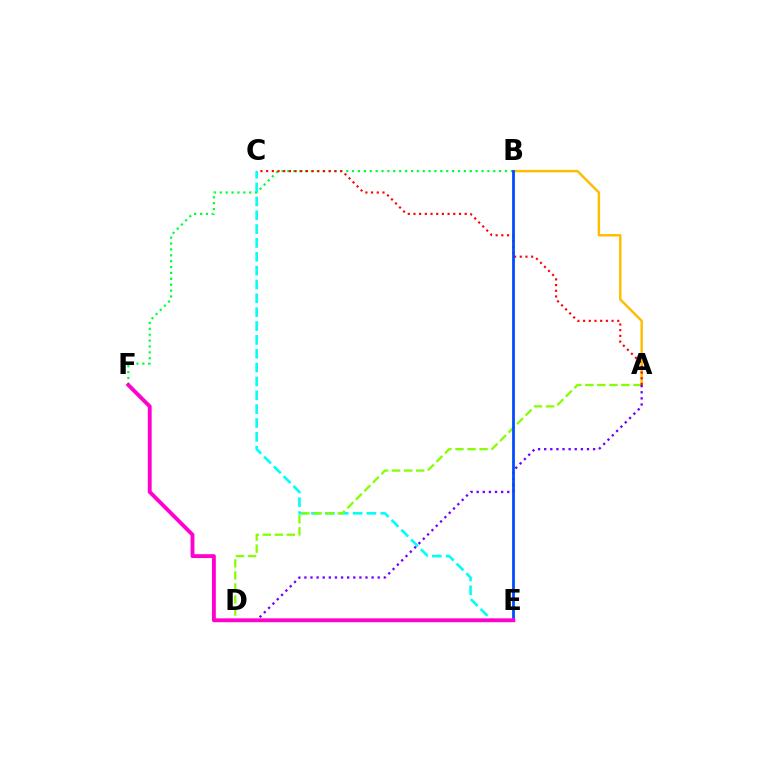{('C', 'E'): [{'color': '#00fff6', 'line_style': 'dashed', 'thickness': 1.88}], ('A', 'D'): [{'color': '#84ff00', 'line_style': 'dashed', 'thickness': 1.63}, {'color': '#7200ff', 'line_style': 'dotted', 'thickness': 1.66}], ('A', 'B'): [{'color': '#ffbd00', 'line_style': 'solid', 'thickness': 1.76}], ('B', 'F'): [{'color': '#00ff39', 'line_style': 'dotted', 'thickness': 1.6}], ('A', 'C'): [{'color': '#ff0000', 'line_style': 'dotted', 'thickness': 1.55}], ('B', 'E'): [{'color': '#004bff', 'line_style': 'solid', 'thickness': 1.99}], ('E', 'F'): [{'color': '#ff00cf', 'line_style': 'solid', 'thickness': 2.78}]}